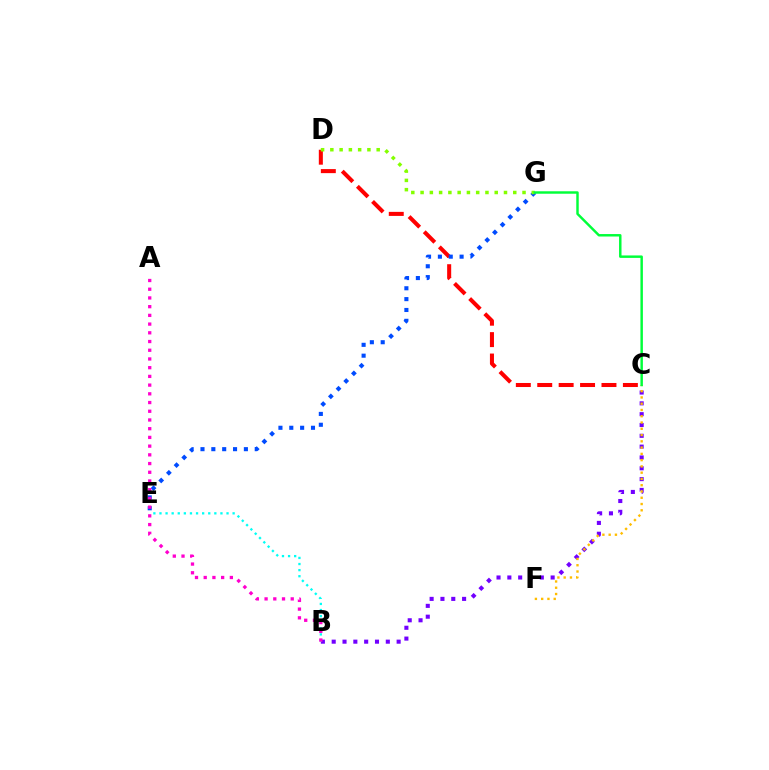{('B', 'C'): [{'color': '#7200ff', 'line_style': 'dotted', 'thickness': 2.94}], ('B', 'E'): [{'color': '#00fff6', 'line_style': 'dotted', 'thickness': 1.66}], ('C', 'D'): [{'color': '#ff0000', 'line_style': 'dashed', 'thickness': 2.91}], ('E', 'G'): [{'color': '#004bff', 'line_style': 'dotted', 'thickness': 2.95}], ('D', 'G'): [{'color': '#84ff00', 'line_style': 'dotted', 'thickness': 2.52}], ('C', 'F'): [{'color': '#ffbd00', 'line_style': 'dotted', 'thickness': 1.7}], ('A', 'B'): [{'color': '#ff00cf', 'line_style': 'dotted', 'thickness': 2.37}], ('C', 'G'): [{'color': '#00ff39', 'line_style': 'solid', 'thickness': 1.77}]}